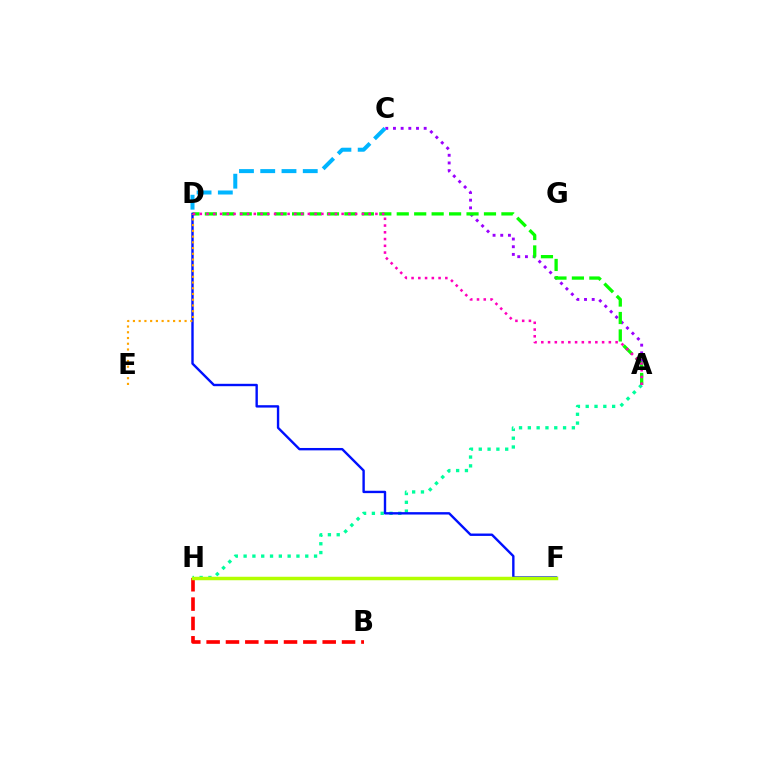{('A', 'C'): [{'color': '#9b00ff', 'line_style': 'dotted', 'thickness': 2.09}], ('A', 'H'): [{'color': '#00ff9d', 'line_style': 'dotted', 'thickness': 2.39}], ('A', 'D'): [{'color': '#08ff00', 'line_style': 'dashed', 'thickness': 2.37}, {'color': '#ff00bd', 'line_style': 'dotted', 'thickness': 1.84}], ('D', 'F'): [{'color': '#0010ff', 'line_style': 'solid', 'thickness': 1.72}], ('B', 'H'): [{'color': '#ff0000', 'line_style': 'dashed', 'thickness': 2.63}], ('C', 'D'): [{'color': '#00b5ff', 'line_style': 'dashed', 'thickness': 2.89}], ('D', 'E'): [{'color': '#ffa500', 'line_style': 'dotted', 'thickness': 1.56}], ('F', 'H'): [{'color': '#b3ff00', 'line_style': 'solid', 'thickness': 2.5}]}